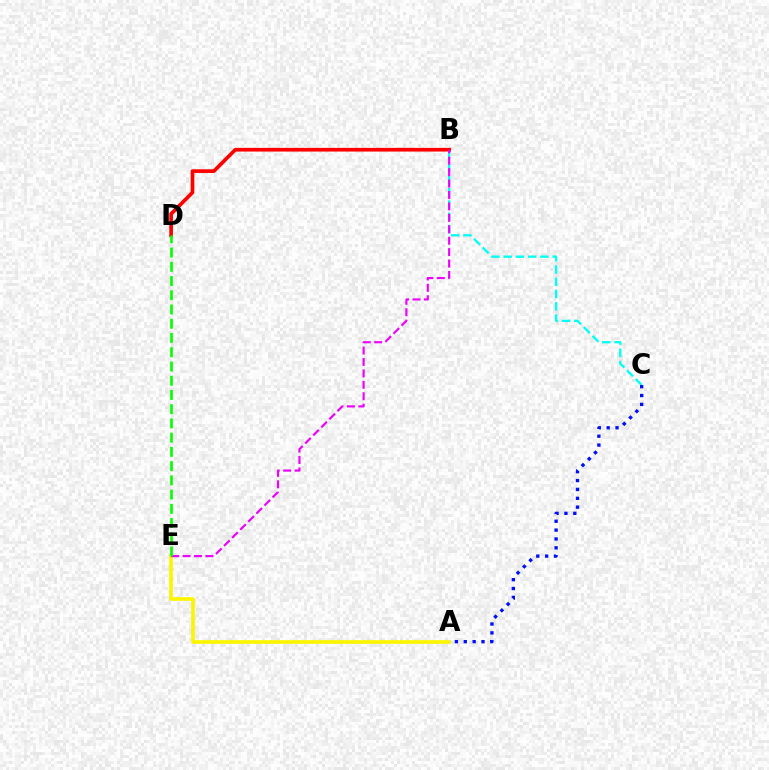{('A', 'E'): [{'color': '#fcf500', 'line_style': 'solid', 'thickness': 2.63}], ('B', 'C'): [{'color': '#00fff6', 'line_style': 'dashed', 'thickness': 1.67}], ('B', 'D'): [{'color': '#ff0000', 'line_style': 'solid', 'thickness': 2.65}], ('A', 'C'): [{'color': '#0010ff', 'line_style': 'dotted', 'thickness': 2.41}], ('B', 'E'): [{'color': '#ee00ff', 'line_style': 'dashed', 'thickness': 1.55}], ('D', 'E'): [{'color': '#08ff00', 'line_style': 'dashed', 'thickness': 1.93}]}